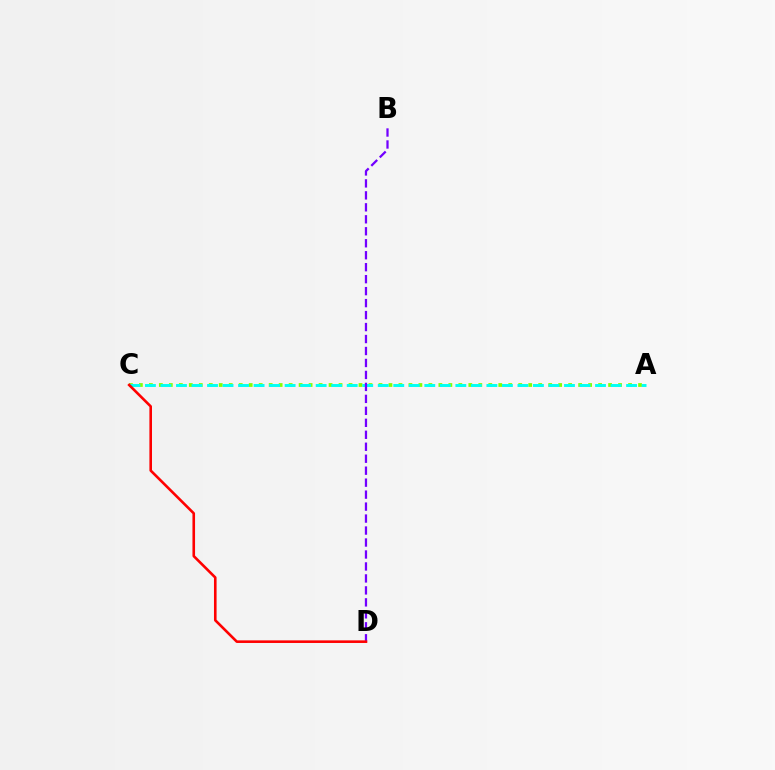{('A', 'C'): [{'color': '#84ff00', 'line_style': 'dotted', 'thickness': 2.71}, {'color': '#00fff6', 'line_style': 'dashed', 'thickness': 2.11}], ('B', 'D'): [{'color': '#7200ff', 'line_style': 'dashed', 'thickness': 1.63}], ('C', 'D'): [{'color': '#ff0000', 'line_style': 'solid', 'thickness': 1.87}]}